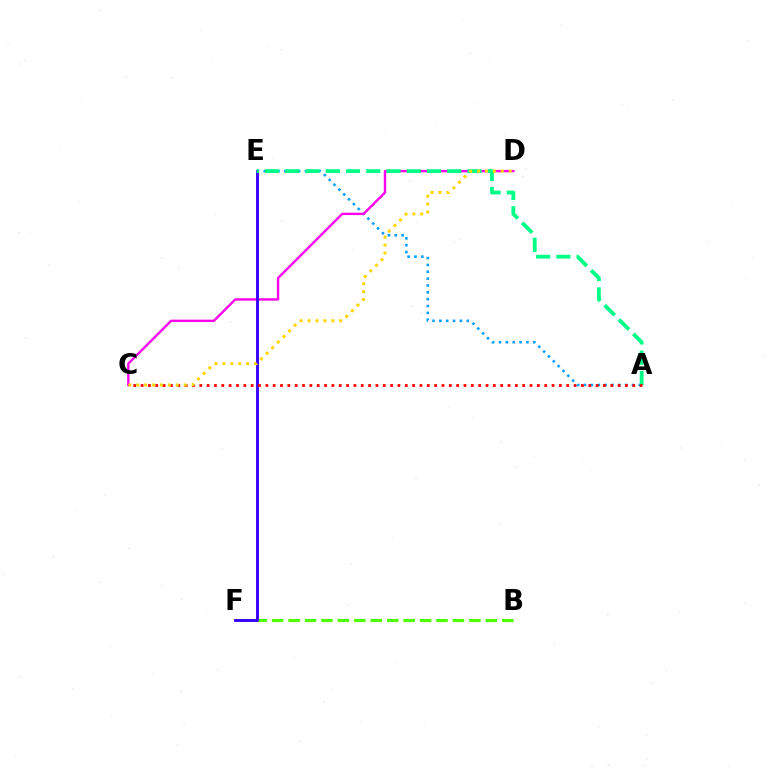{('A', 'E'): [{'color': '#009eff', 'line_style': 'dotted', 'thickness': 1.86}, {'color': '#00ff86', 'line_style': 'dashed', 'thickness': 2.75}], ('B', 'F'): [{'color': '#4fff00', 'line_style': 'dashed', 'thickness': 2.23}], ('C', 'D'): [{'color': '#ff00ed', 'line_style': 'solid', 'thickness': 1.72}, {'color': '#ffd500', 'line_style': 'dotted', 'thickness': 2.15}], ('E', 'F'): [{'color': '#3700ff', 'line_style': 'solid', 'thickness': 2.08}], ('A', 'C'): [{'color': '#ff0000', 'line_style': 'dotted', 'thickness': 1.99}]}